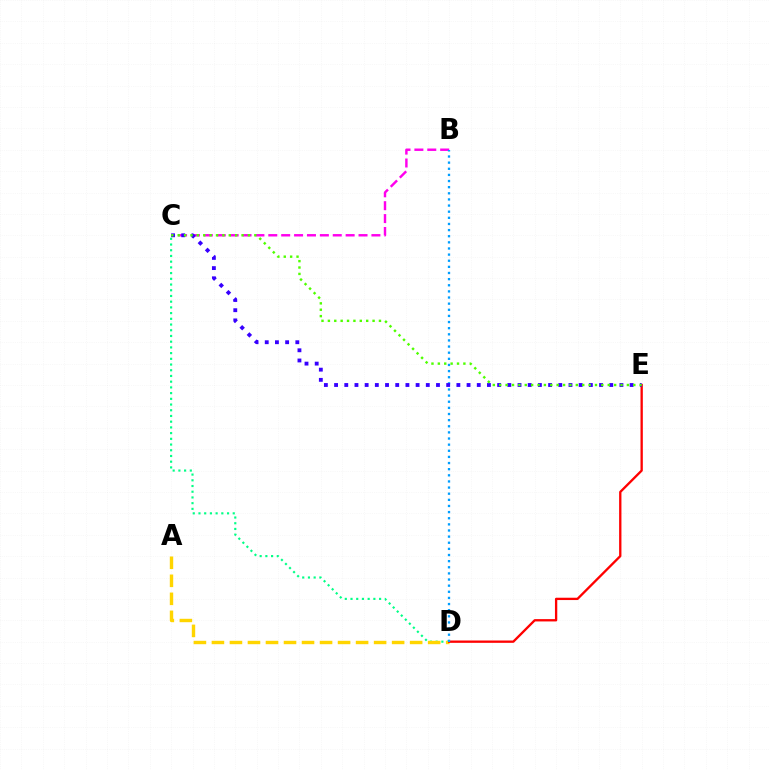{('B', 'C'): [{'color': '#ff00ed', 'line_style': 'dashed', 'thickness': 1.75}], ('C', 'D'): [{'color': '#00ff86', 'line_style': 'dotted', 'thickness': 1.55}], ('A', 'D'): [{'color': '#ffd500', 'line_style': 'dashed', 'thickness': 2.45}], ('D', 'E'): [{'color': '#ff0000', 'line_style': 'solid', 'thickness': 1.67}], ('B', 'D'): [{'color': '#009eff', 'line_style': 'dotted', 'thickness': 1.67}], ('C', 'E'): [{'color': '#3700ff', 'line_style': 'dotted', 'thickness': 2.77}, {'color': '#4fff00', 'line_style': 'dotted', 'thickness': 1.73}]}